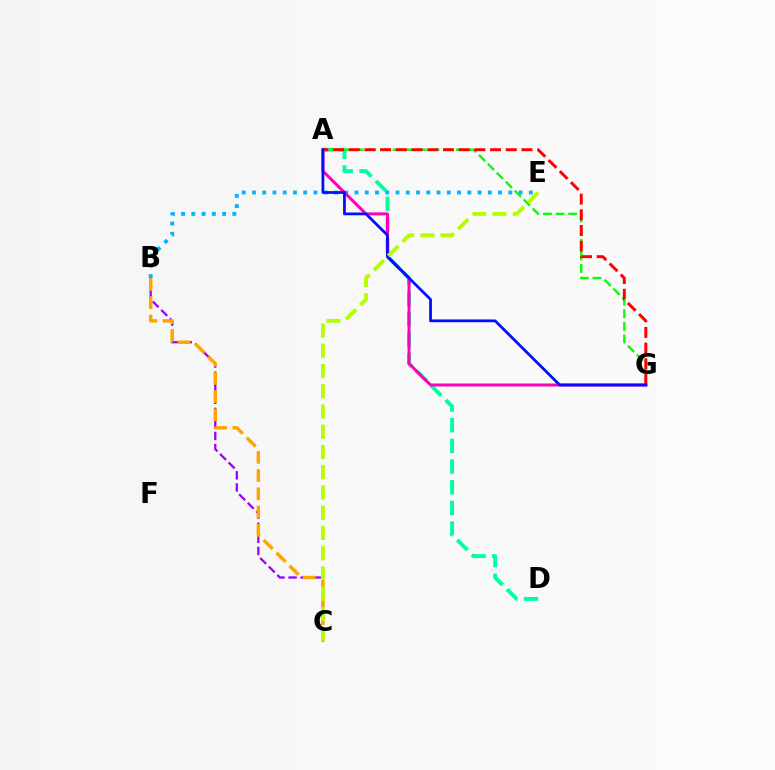{('B', 'E'): [{'color': '#00b5ff', 'line_style': 'dotted', 'thickness': 2.79}], ('B', 'C'): [{'color': '#9b00ff', 'line_style': 'dashed', 'thickness': 1.64}, {'color': '#ffa500', 'line_style': 'dashed', 'thickness': 2.48}], ('A', 'D'): [{'color': '#00ff9d', 'line_style': 'dashed', 'thickness': 2.81}], ('A', 'G'): [{'color': '#ff00bd', 'line_style': 'solid', 'thickness': 2.15}, {'color': '#08ff00', 'line_style': 'dashed', 'thickness': 1.72}, {'color': '#ff0000', 'line_style': 'dashed', 'thickness': 2.13}, {'color': '#0010ff', 'line_style': 'solid', 'thickness': 2.0}], ('C', 'E'): [{'color': '#b3ff00', 'line_style': 'dashed', 'thickness': 2.75}]}